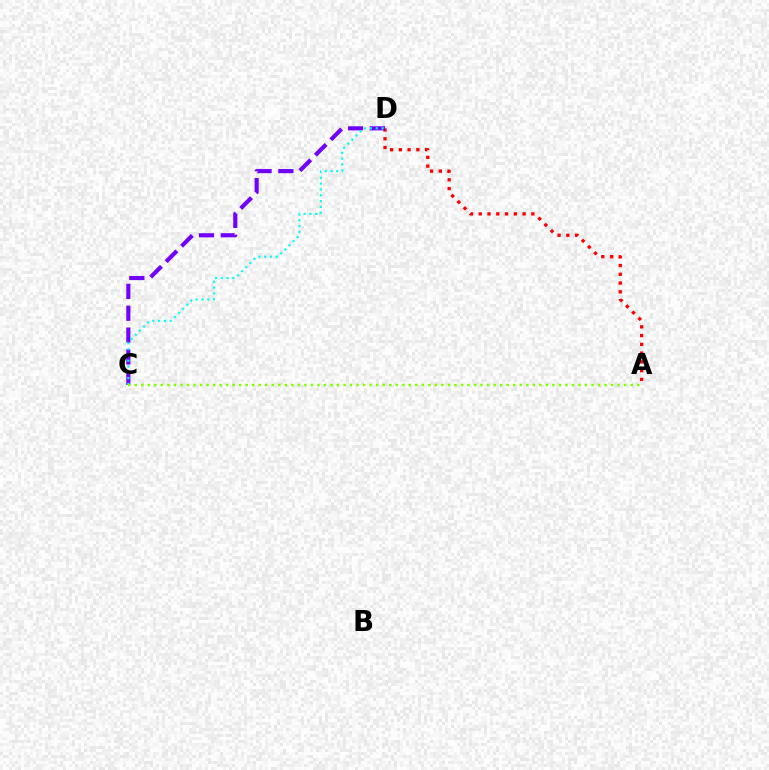{('A', 'D'): [{'color': '#ff0000', 'line_style': 'dotted', 'thickness': 2.38}], ('C', 'D'): [{'color': '#7200ff', 'line_style': 'dashed', 'thickness': 2.97}, {'color': '#00fff6', 'line_style': 'dotted', 'thickness': 1.58}], ('A', 'C'): [{'color': '#84ff00', 'line_style': 'dotted', 'thickness': 1.77}]}